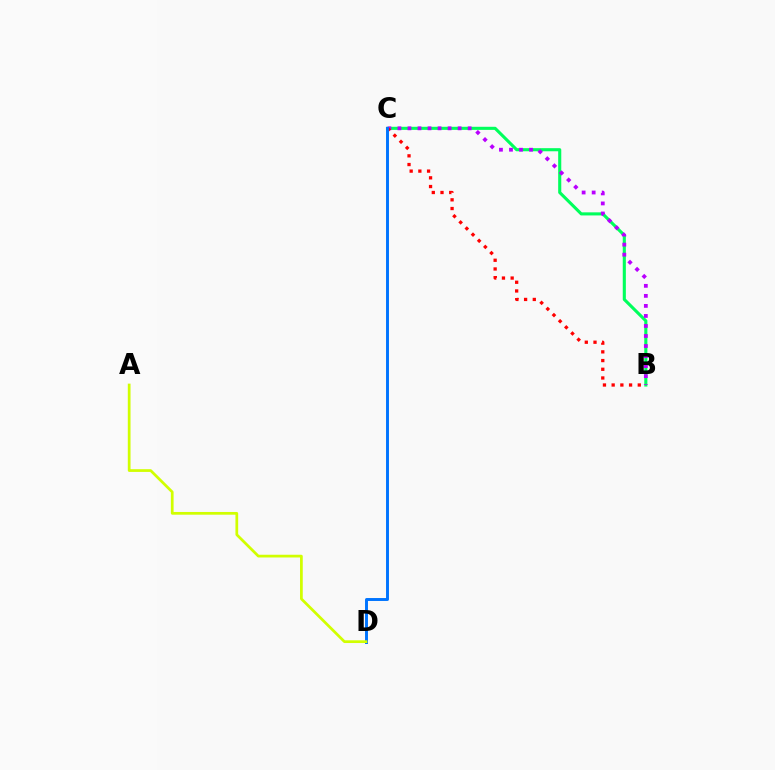{('B', 'C'): [{'color': '#00ff5c', 'line_style': 'solid', 'thickness': 2.23}, {'color': '#b900ff', 'line_style': 'dotted', 'thickness': 2.73}, {'color': '#ff0000', 'line_style': 'dotted', 'thickness': 2.37}], ('C', 'D'): [{'color': '#0074ff', 'line_style': 'solid', 'thickness': 2.12}], ('A', 'D'): [{'color': '#d1ff00', 'line_style': 'solid', 'thickness': 1.97}]}